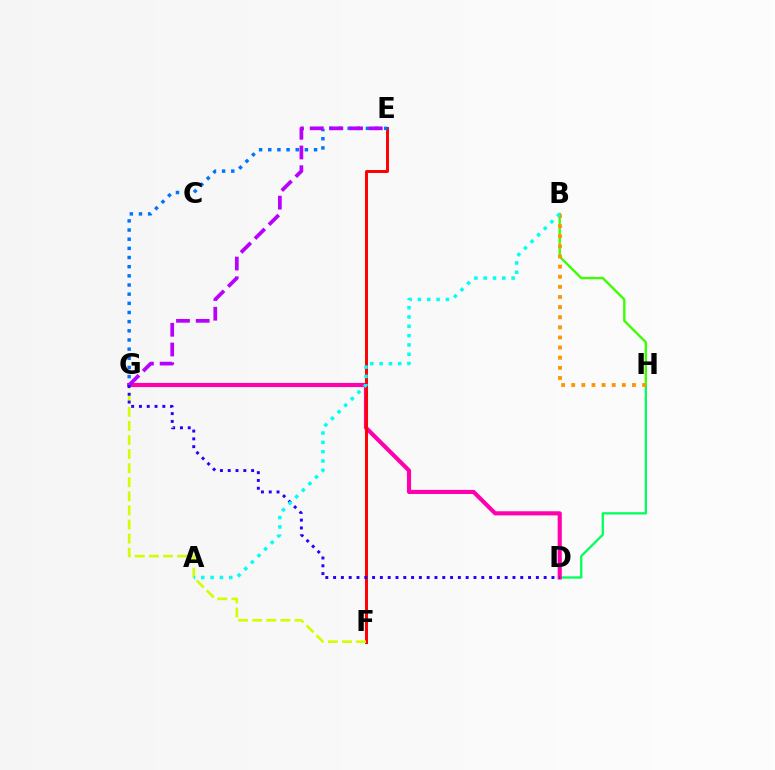{('D', 'H'): [{'color': '#00ff5c', 'line_style': 'solid', 'thickness': 1.64}], ('D', 'G'): [{'color': '#ff00ac', 'line_style': 'solid', 'thickness': 2.97}, {'color': '#2500ff', 'line_style': 'dotted', 'thickness': 2.12}], ('E', 'F'): [{'color': '#ff0000', 'line_style': 'solid', 'thickness': 2.12}], ('E', 'G'): [{'color': '#0074ff', 'line_style': 'dotted', 'thickness': 2.49}, {'color': '#b900ff', 'line_style': 'dashed', 'thickness': 2.68}], ('F', 'G'): [{'color': '#d1ff00', 'line_style': 'dashed', 'thickness': 1.91}], ('B', 'H'): [{'color': '#3dff00', 'line_style': 'solid', 'thickness': 1.71}, {'color': '#ff9400', 'line_style': 'dotted', 'thickness': 2.75}], ('A', 'B'): [{'color': '#00fff6', 'line_style': 'dotted', 'thickness': 2.53}]}